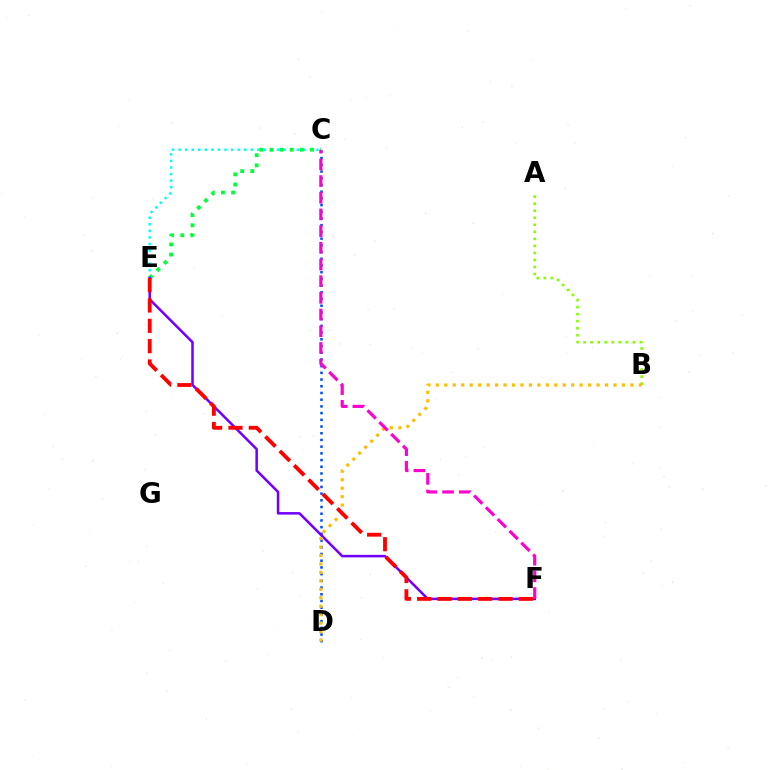{('C', 'E'): [{'color': '#00fff6', 'line_style': 'dotted', 'thickness': 1.78}, {'color': '#00ff39', 'line_style': 'dotted', 'thickness': 2.76}], ('C', 'D'): [{'color': '#004bff', 'line_style': 'dotted', 'thickness': 1.82}], ('A', 'B'): [{'color': '#84ff00', 'line_style': 'dotted', 'thickness': 1.91}], ('E', 'F'): [{'color': '#7200ff', 'line_style': 'solid', 'thickness': 1.83}, {'color': '#ff0000', 'line_style': 'dashed', 'thickness': 2.76}], ('B', 'D'): [{'color': '#ffbd00', 'line_style': 'dotted', 'thickness': 2.3}], ('C', 'F'): [{'color': '#ff00cf', 'line_style': 'dashed', 'thickness': 2.27}]}